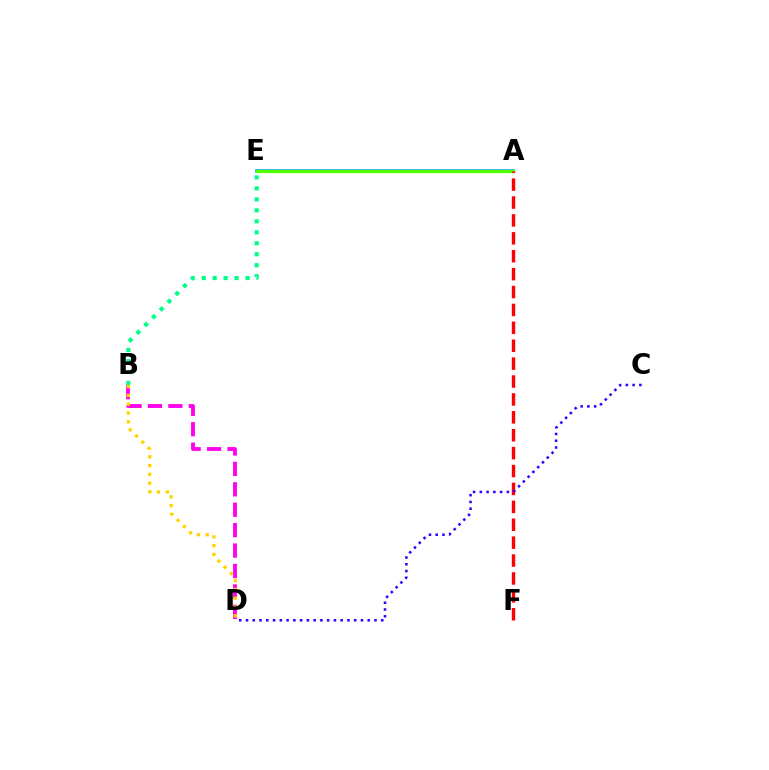{('A', 'E'): [{'color': '#009eff', 'line_style': 'solid', 'thickness': 2.55}, {'color': '#4fff00', 'line_style': 'solid', 'thickness': 2.32}], ('B', 'D'): [{'color': '#ff00ed', 'line_style': 'dashed', 'thickness': 2.77}, {'color': '#ffd500', 'line_style': 'dotted', 'thickness': 2.39}], ('B', 'E'): [{'color': '#00ff86', 'line_style': 'dotted', 'thickness': 2.98}], ('A', 'F'): [{'color': '#ff0000', 'line_style': 'dashed', 'thickness': 2.43}], ('C', 'D'): [{'color': '#3700ff', 'line_style': 'dotted', 'thickness': 1.84}]}